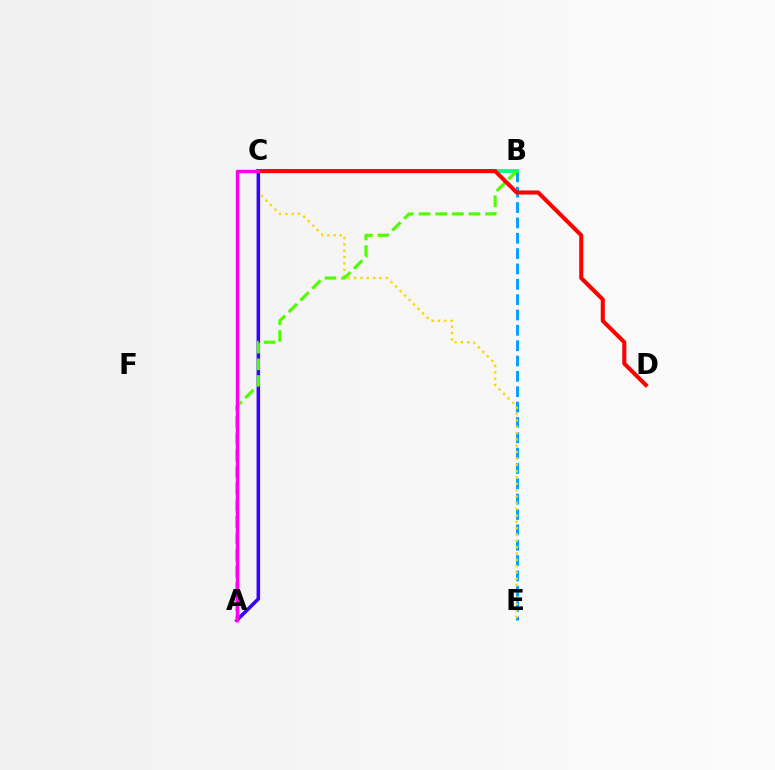{('B', 'E'): [{'color': '#009eff', 'line_style': 'dashed', 'thickness': 2.08}], ('C', 'E'): [{'color': '#ffd500', 'line_style': 'dotted', 'thickness': 1.72}], ('B', 'C'): [{'color': '#00ff86', 'line_style': 'solid', 'thickness': 2.8}], ('A', 'C'): [{'color': '#3700ff', 'line_style': 'solid', 'thickness': 2.55}, {'color': '#ff00ed', 'line_style': 'solid', 'thickness': 2.46}], ('A', 'B'): [{'color': '#4fff00', 'line_style': 'dashed', 'thickness': 2.26}], ('C', 'D'): [{'color': '#ff0000', 'line_style': 'solid', 'thickness': 2.93}]}